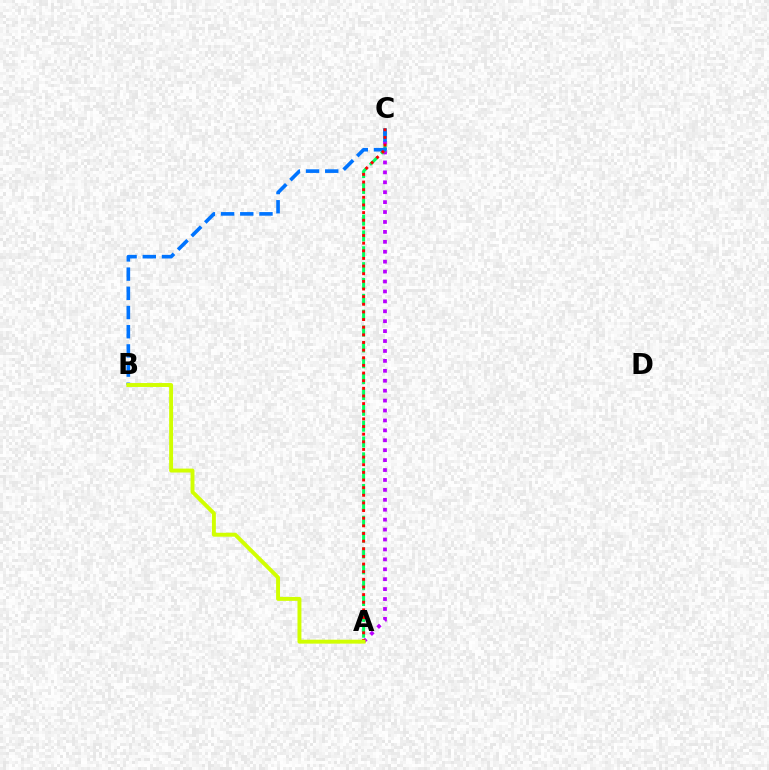{('A', 'C'): [{'color': '#b900ff', 'line_style': 'dotted', 'thickness': 2.7}, {'color': '#00ff5c', 'line_style': 'dashed', 'thickness': 2.15}, {'color': '#ff0000', 'line_style': 'dotted', 'thickness': 2.08}], ('B', 'C'): [{'color': '#0074ff', 'line_style': 'dashed', 'thickness': 2.61}], ('A', 'B'): [{'color': '#d1ff00', 'line_style': 'solid', 'thickness': 2.82}]}